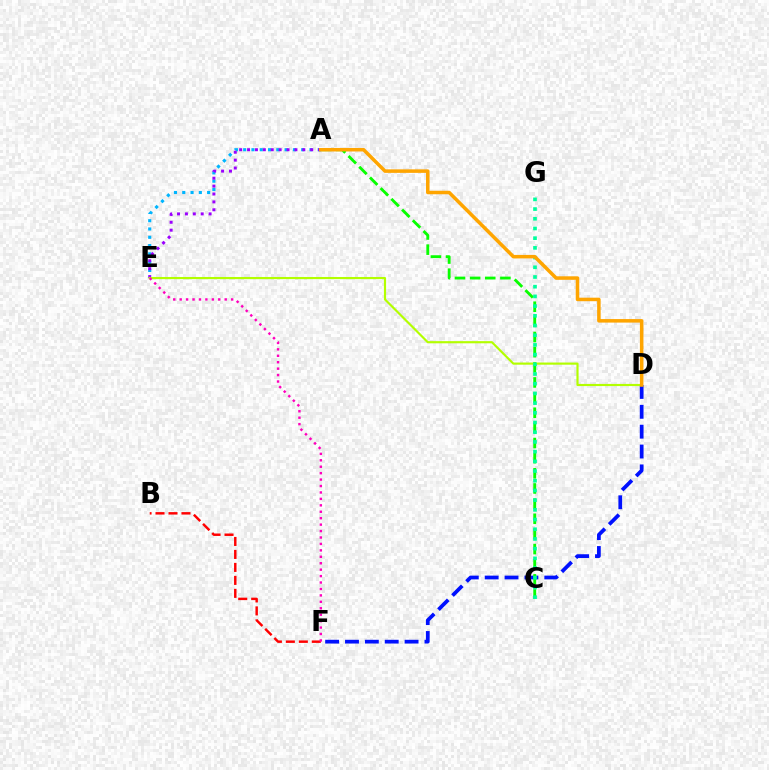{('B', 'F'): [{'color': '#ff0000', 'line_style': 'dashed', 'thickness': 1.76}], ('D', 'F'): [{'color': '#0010ff', 'line_style': 'dashed', 'thickness': 2.7}], ('A', 'C'): [{'color': '#08ff00', 'line_style': 'dashed', 'thickness': 2.06}], ('A', 'E'): [{'color': '#00b5ff', 'line_style': 'dotted', 'thickness': 2.25}, {'color': '#9b00ff', 'line_style': 'dotted', 'thickness': 2.14}], ('D', 'E'): [{'color': '#b3ff00', 'line_style': 'solid', 'thickness': 1.56}], ('C', 'G'): [{'color': '#00ff9d', 'line_style': 'dotted', 'thickness': 2.64}], ('E', 'F'): [{'color': '#ff00bd', 'line_style': 'dotted', 'thickness': 1.75}], ('A', 'D'): [{'color': '#ffa500', 'line_style': 'solid', 'thickness': 2.53}]}